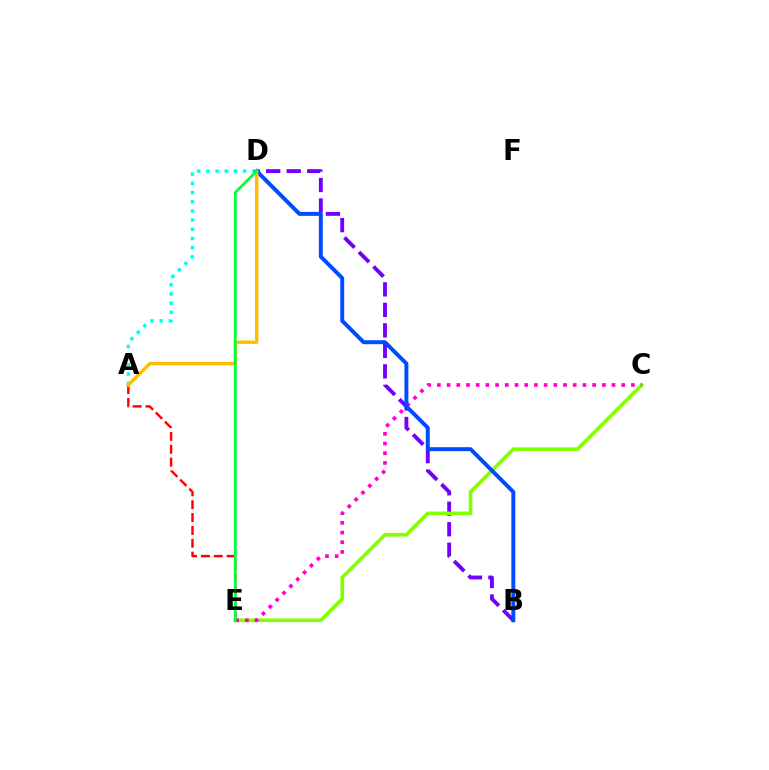{('B', 'D'): [{'color': '#7200ff', 'line_style': 'dashed', 'thickness': 2.78}, {'color': '#004bff', 'line_style': 'solid', 'thickness': 2.85}], ('C', 'E'): [{'color': '#84ff00', 'line_style': 'solid', 'thickness': 2.62}, {'color': '#ff00cf', 'line_style': 'dotted', 'thickness': 2.64}], ('A', 'D'): [{'color': '#00fff6', 'line_style': 'dotted', 'thickness': 2.5}, {'color': '#ffbd00', 'line_style': 'solid', 'thickness': 2.46}], ('A', 'E'): [{'color': '#ff0000', 'line_style': 'dashed', 'thickness': 1.75}], ('D', 'E'): [{'color': '#00ff39', 'line_style': 'solid', 'thickness': 1.97}]}